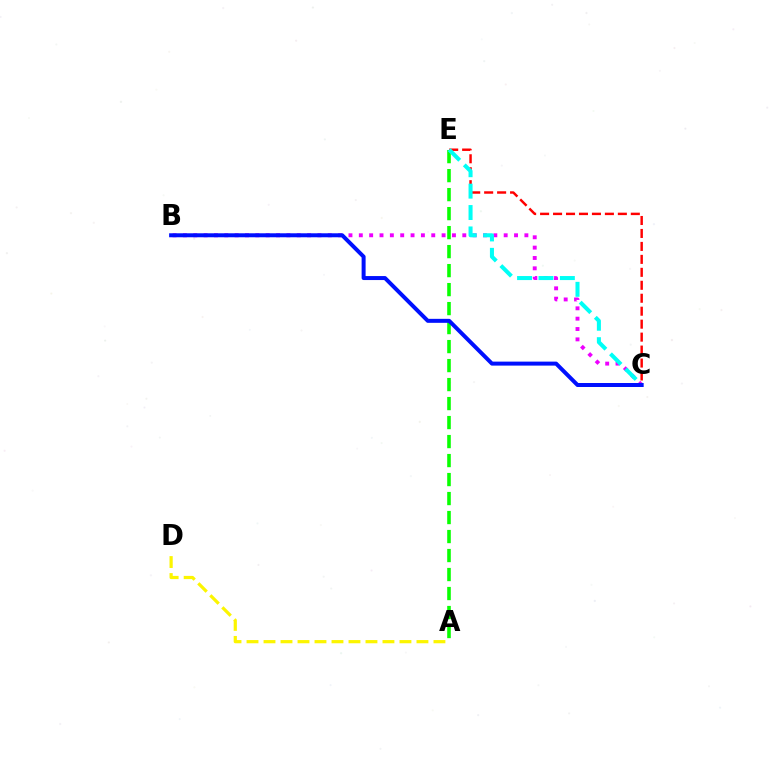{('B', 'C'): [{'color': '#ee00ff', 'line_style': 'dotted', 'thickness': 2.81}, {'color': '#0010ff', 'line_style': 'solid', 'thickness': 2.87}], ('C', 'E'): [{'color': '#ff0000', 'line_style': 'dashed', 'thickness': 1.76}, {'color': '#00fff6', 'line_style': 'dashed', 'thickness': 2.91}], ('A', 'E'): [{'color': '#08ff00', 'line_style': 'dashed', 'thickness': 2.58}], ('A', 'D'): [{'color': '#fcf500', 'line_style': 'dashed', 'thickness': 2.31}]}